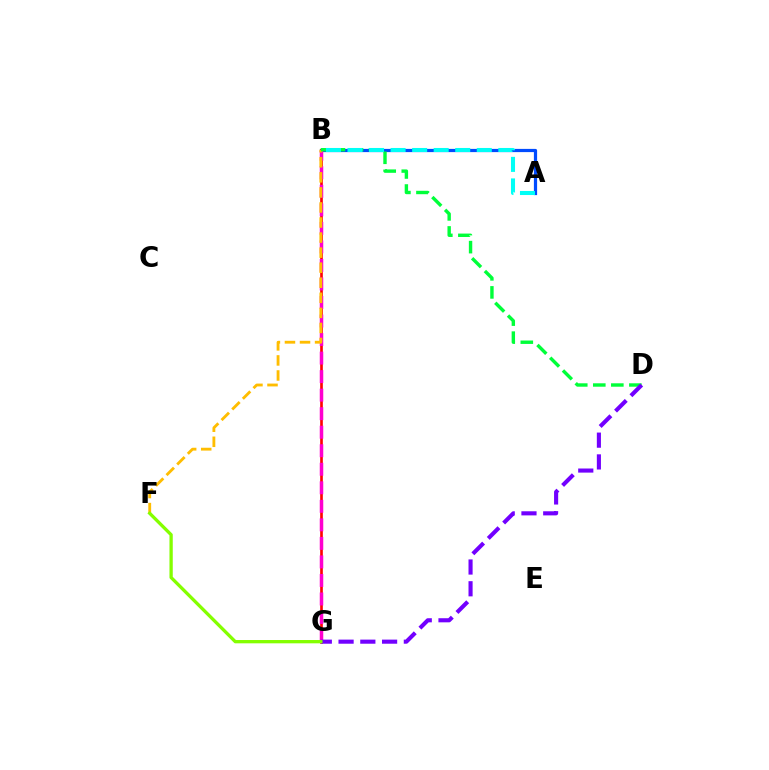{('A', 'B'): [{'color': '#004bff', 'line_style': 'solid', 'thickness': 2.31}, {'color': '#00fff6', 'line_style': 'dashed', 'thickness': 2.93}], ('B', 'G'): [{'color': '#ff0000', 'line_style': 'solid', 'thickness': 1.91}, {'color': '#ff00cf', 'line_style': 'dashed', 'thickness': 2.52}], ('B', 'F'): [{'color': '#ffbd00', 'line_style': 'dashed', 'thickness': 2.05}], ('B', 'D'): [{'color': '#00ff39', 'line_style': 'dashed', 'thickness': 2.45}], ('D', 'G'): [{'color': '#7200ff', 'line_style': 'dashed', 'thickness': 2.96}], ('F', 'G'): [{'color': '#84ff00', 'line_style': 'solid', 'thickness': 2.37}]}